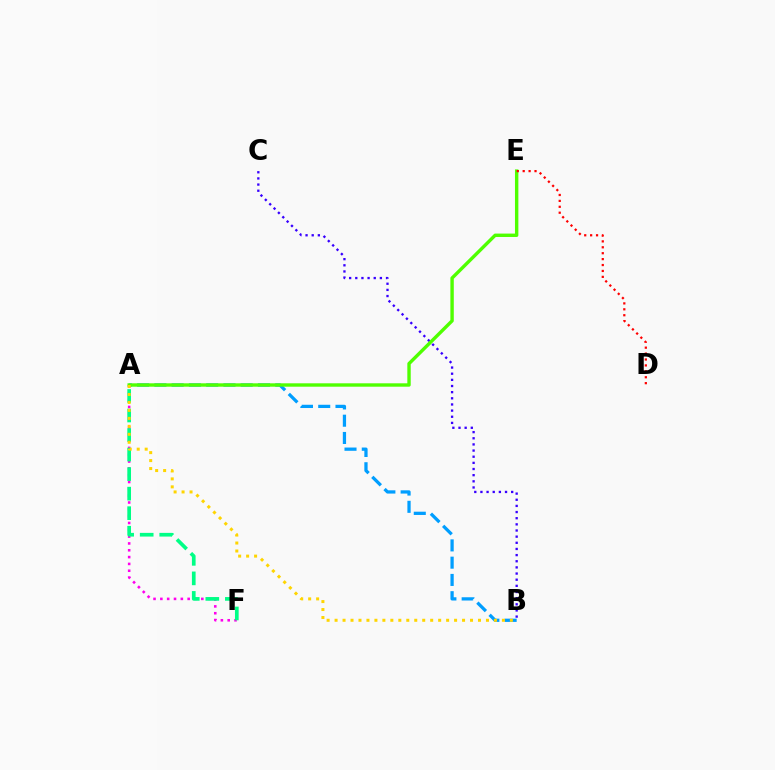{('A', 'B'): [{'color': '#009eff', 'line_style': 'dashed', 'thickness': 2.35}, {'color': '#ffd500', 'line_style': 'dotted', 'thickness': 2.16}], ('B', 'C'): [{'color': '#3700ff', 'line_style': 'dotted', 'thickness': 1.67}], ('A', 'F'): [{'color': '#ff00ed', 'line_style': 'dotted', 'thickness': 1.85}, {'color': '#00ff86', 'line_style': 'dashed', 'thickness': 2.65}], ('A', 'E'): [{'color': '#4fff00', 'line_style': 'solid', 'thickness': 2.44}], ('D', 'E'): [{'color': '#ff0000', 'line_style': 'dotted', 'thickness': 1.61}]}